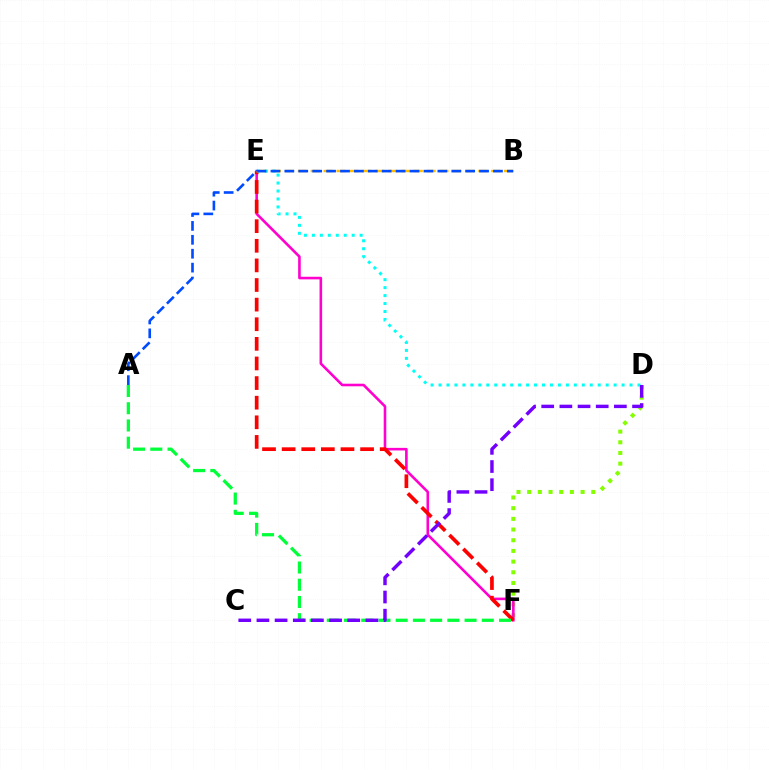{('D', 'F'): [{'color': '#84ff00', 'line_style': 'dotted', 'thickness': 2.9}], ('E', 'F'): [{'color': '#ff00cf', 'line_style': 'solid', 'thickness': 1.87}, {'color': '#ff0000', 'line_style': 'dashed', 'thickness': 2.66}], ('B', 'E'): [{'color': '#ffbd00', 'line_style': 'dashed', 'thickness': 1.75}], ('D', 'E'): [{'color': '#00fff6', 'line_style': 'dotted', 'thickness': 2.16}], ('A', 'F'): [{'color': '#00ff39', 'line_style': 'dashed', 'thickness': 2.34}], ('A', 'B'): [{'color': '#004bff', 'line_style': 'dashed', 'thickness': 1.89}], ('C', 'D'): [{'color': '#7200ff', 'line_style': 'dashed', 'thickness': 2.47}]}